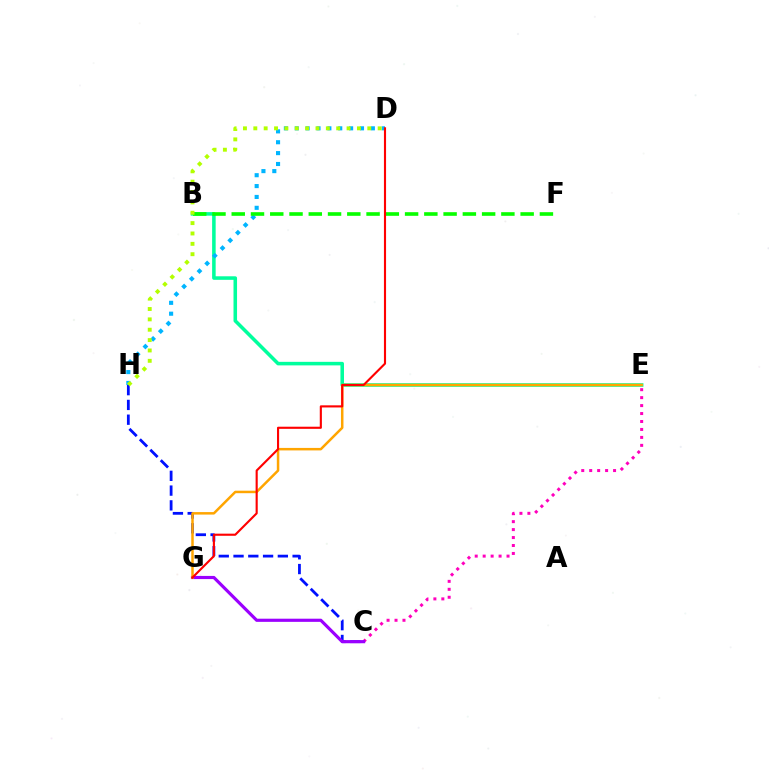{('B', 'E'): [{'color': '#00ff9d', 'line_style': 'solid', 'thickness': 2.55}], ('C', 'E'): [{'color': '#ff00bd', 'line_style': 'dotted', 'thickness': 2.16}], ('C', 'H'): [{'color': '#0010ff', 'line_style': 'dashed', 'thickness': 2.01}], ('C', 'G'): [{'color': '#9b00ff', 'line_style': 'solid', 'thickness': 2.27}], ('D', 'H'): [{'color': '#00b5ff', 'line_style': 'dotted', 'thickness': 2.95}, {'color': '#b3ff00', 'line_style': 'dotted', 'thickness': 2.82}], ('E', 'G'): [{'color': '#ffa500', 'line_style': 'solid', 'thickness': 1.8}], ('B', 'F'): [{'color': '#08ff00', 'line_style': 'dashed', 'thickness': 2.62}], ('D', 'G'): [{'color': '#ff0000', 'line_style': 'solid', 'thickness': 1.53}]}